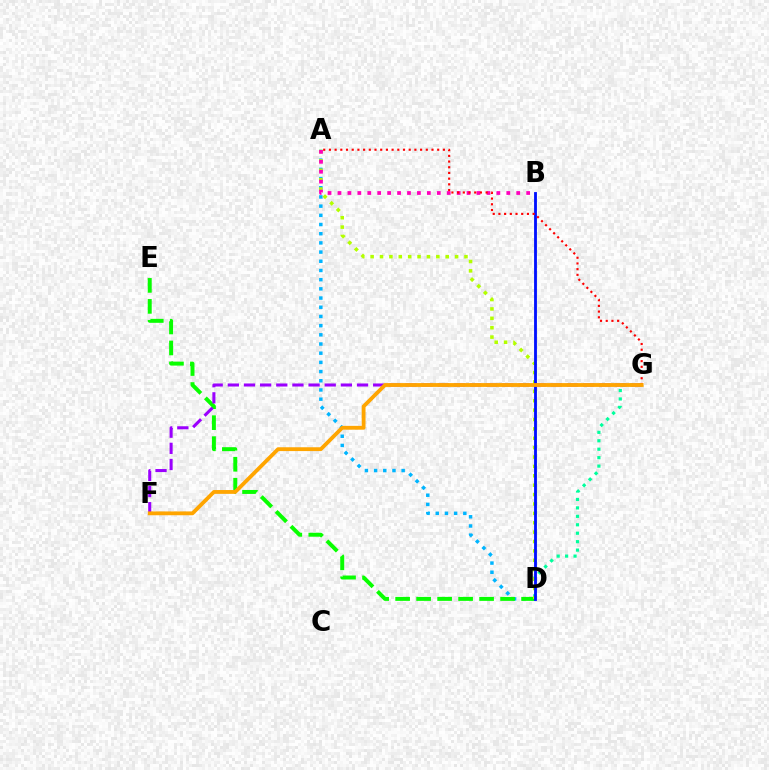{('D', 'G'): [{'color': '#00ff9d', 'line_style': 'dotted', 'thickness': 2.29}], ('A', 'D'): [{'color': '#00b5ff', 'line_style': 'dotted', 'thickness': 2.5}, {'color': '#b3ff00', 'line_style': 'dotted', 'thickness': 2.55}], ('D', 'E'): [{'color': '#08ff00', 'line_style': 'dashed', 'thickness': 2.85}], ('F', 'G'): [{'color': '#9b00ff', 'line_style': 'dashed', 'thickness': 2.19}, {'color': '#ffa500', 'line_style': 'solid', 'thickness': 2.75}], ('A', 'B'): [{'color': '#ff00bd', 'line_style': 'dotted', 'thickness': 2.7}], ('B', 'D'): [{'color': '#0010ff', 'line_style': 'solid', 'thickness': 2.04}], ('A', 'G'): [{'color': '#ff0000', 'line_style': 'dotted', 'thickness': 1.55}]}